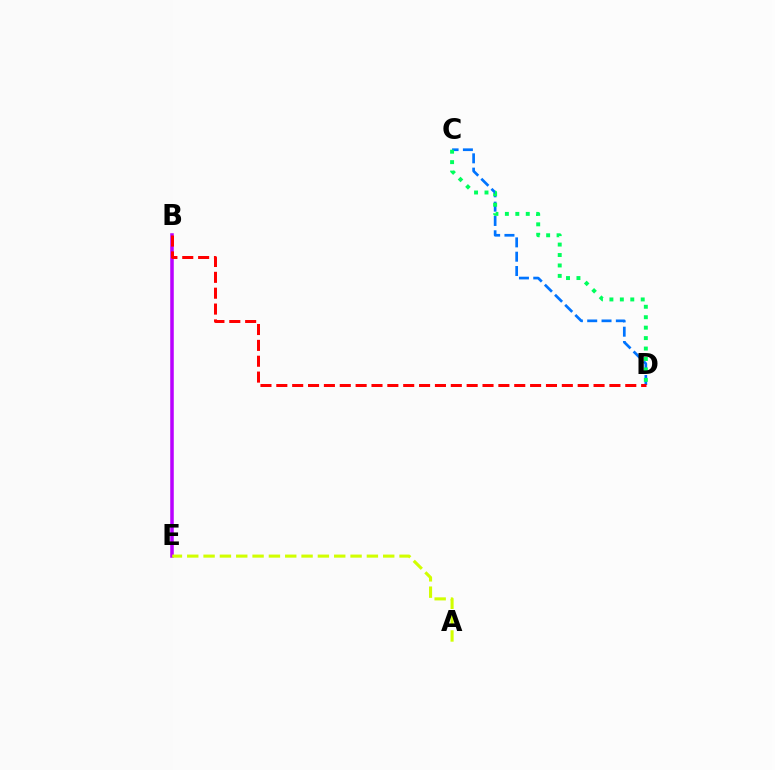{('B', 'E'): [{'color': '#b900ff', 'line_style': 'solid', 'thickness': 2.54}], ('C', 'D'): [{'color': '#0074ff', 'line_style': 'dashed', 'thickness': 1.95}, {'color': '#00ff5c', 'line_style': 'dotted', 'thickness': 2.84}], ('B', 'D'): [{'color': '#ff0000', 'line_style': 'dashed', 'thickness': 2.15}], ('A', 'E'): [{'color': '#d1ff00', 'line_style': 'dashed', 'thickness': 2.22}]}